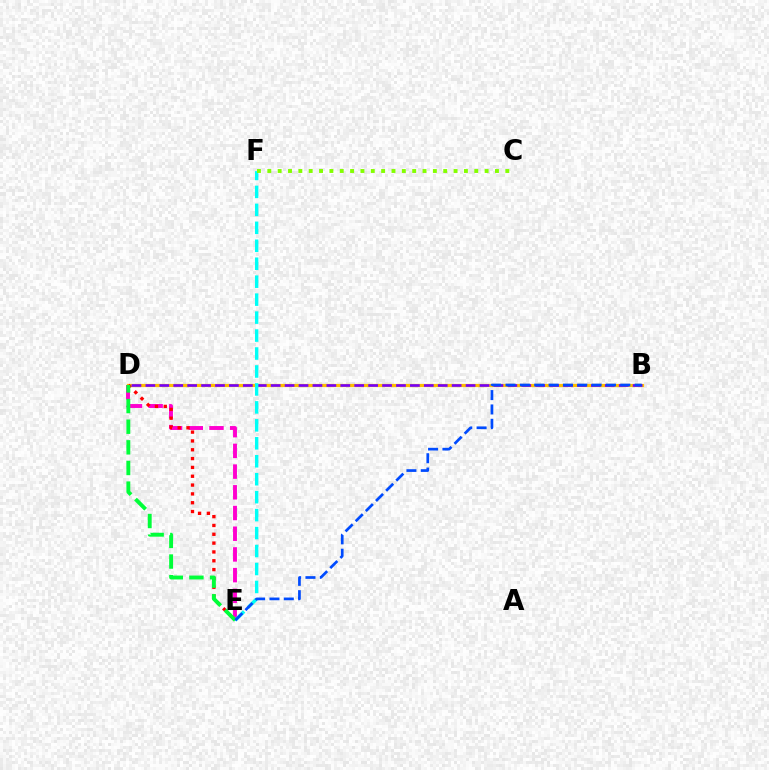{('D', 'E'): [{'color': '#ff00cf', 'line_style': 'dashed', 'thickness': 2.81}, {'color': '#ff0000', 'line_style': 'dotted', 'thickness': 2.4}, {'color': '#00ff39', 'line_style': 'dashed', 'thickness': 2.8}], ('B', 'D'): [{'color': '#ffbd00', 'line_style': 'solid', 'thickness': 2.32}, {'color': '#7200ff', 'line_style': 'dashed', 'thickness': 1.89}], ('E', 'F'): [{'color': '#00fff6', 'line_style': 'dashed', 'thickness': 2.44}], ('C', 'F'): [{'color': '#84ff00', 'line_style': 'dotted', 'thickness': 2.81}], ('B', 'E'): [{'color': '#004bff', 'line_style': 'dashed', 'thickness': 1.95}]}